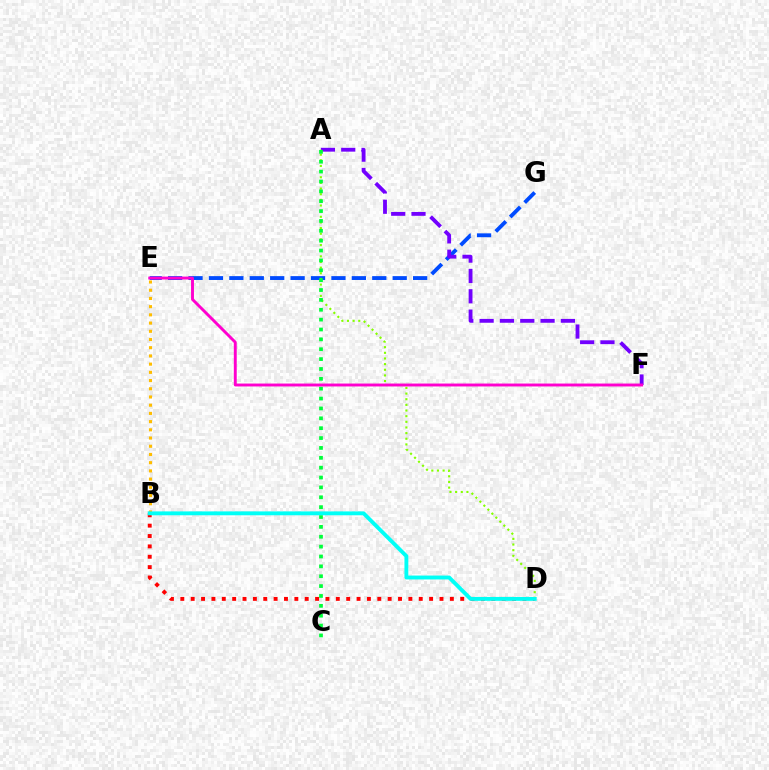{('E', 'G'): [{'color': '#004bff', 'line_style': 'dashed', 'thickness': 2.77}], ('A', 'F'): [{'color': '#7200ff', 'line_style': 'dashed', 'thickness': 2.76}], ('B', 'E'): [{'color': '#ffbd00', 'line_style': 'dotted', 'thickness': 2.23}], ('A', 'D'): [{'color': '#84ff00', 'line_style': 'dotted', 'thickness': 1.53}], ('A', 'C'): [{'color': '#00ff39', 'line_style': 'dotted', 'thickness': 2.68}], ('B', 'D'): [{'color': '#ff0000', 'line_style': 'dotted', 'thickness': 2.82}, {'color': '#00fff6', 'line_style': 'solid', 'thickness': 2.79}], ('E', 'F'): [{'color': '#ff00cf', 'line_style': 'solid', 'thickness': 2.09}]}